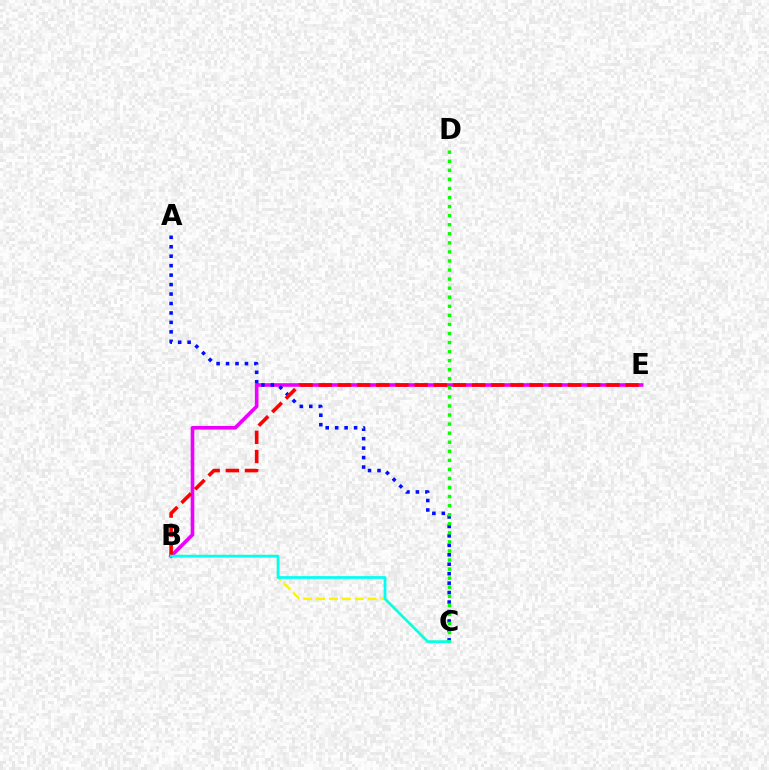{('B', 'C'): [{'color': '#fcf500', 'line_style': 'dashed', 'thickness': 1.75}, {'color': '#00fff6', 'line_style': 'solid', 'thickness': 1.96}], ('B', 'E'): [{'color': '#ee00ff', 'line_style': 'solid', 'thickness': 2.62}, {'color': '#ff0000', 'line_style': 'dashed', 'thickness': 2.6}], ('A', 'C'): [{'color': '#0010ff', 'line_style': 'dotted', 'thickness': 2.57}], ('C', 'D'): [{'color': '#08ff00', 'line_style': 'dotted', 'thickness': 2.46}]}